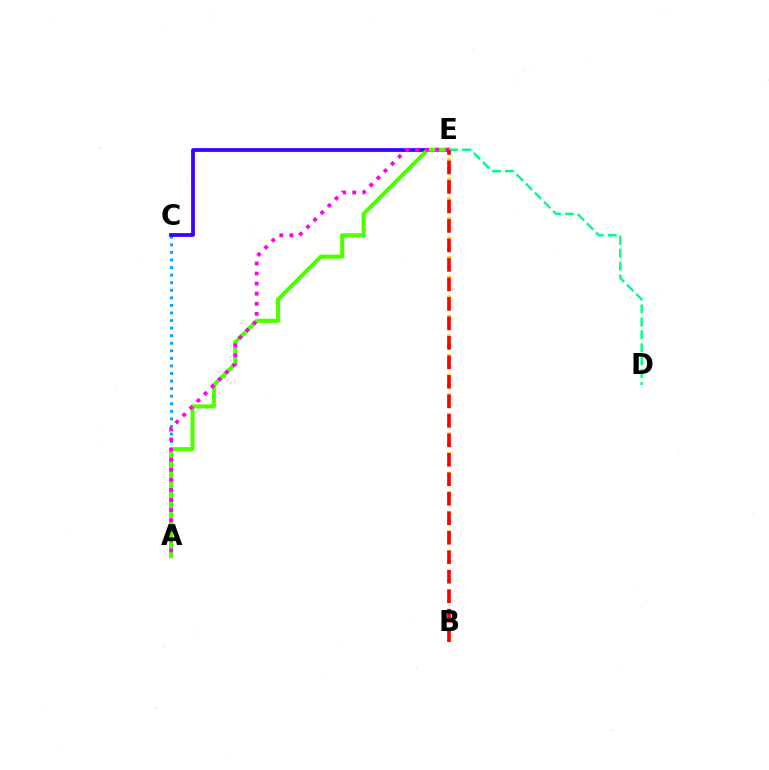{('B', 'E'): [{'color': '#ffd500', 'line_style': 'dotted', 'thickness': 2.66}, {'color': '#ff0000', 'line_style': 'dashed', 'thickness': 2.65}], ('A', 'C'): [{'color': '#009eff', 'line_style': 'dotted', 'thickness': 2.06}], ('C', 'E'): [{'color': '#3700ff', 'line_style': 'solid', 'thickness': 2.7}], ('A', 'E'): [{'color': '#4fff00', 'line_style': 'solid', 'thickness': 2.94}, {'color': '#ff00ed', 'line_style': 'dotted', 'thickness': 2.74}], ('D', 'E'): [{'color': '#00ff86', 'line_style': 'dashed', 'thickness': 1.76}]}